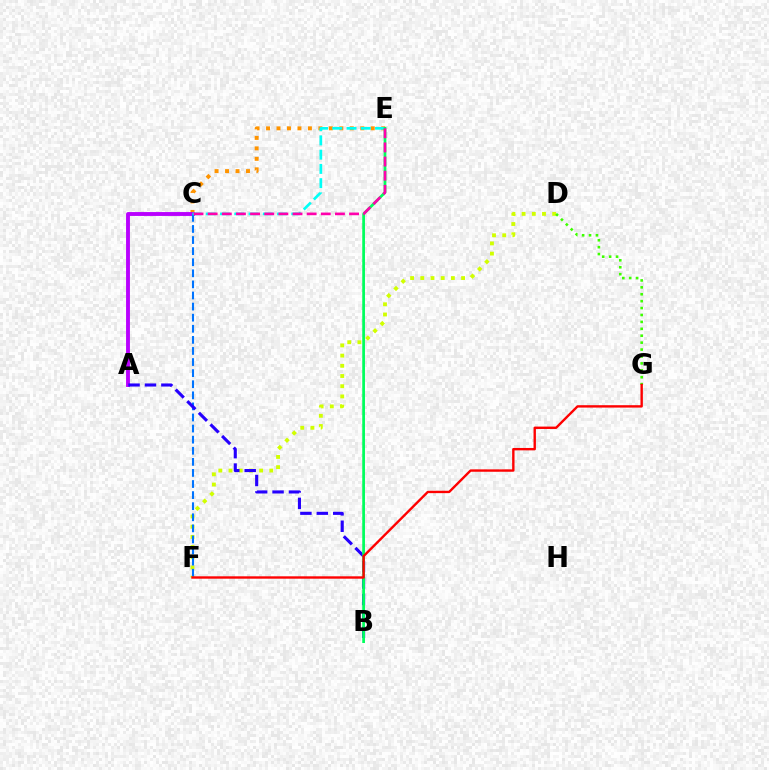{('C', 'E'): [{'color': '#ff9400', 'line_style': 'dotted', 'thickness': 2.84}, {'color': '#00fff6', 'line_style': 'dashed', 'thickness': 1.94}, {'color': '#ff00ac', 'line_style': 'dashed', 'thickness': 1.92}], ('A', 'C'): [{'color': '#b900ff', 'line_style': 'solid', 'thickness': 2.79}], ('D', 'F'): [{'color': '#d1ff00', 'line_style': 'dotted', 'thickness': 2.77}], ('C', 'F'): [{'color': '#0074ff', 'line_style': 'dashed', 'thickness': 1.51}], ('D', 'G'): [{'color': '#3dff00', 'line_style': 'dotted', 'thickness': 1.88}], ('A', 'B'): [{'color': '#2500ff', 'line_style': 'dashed', 'thickness': 2.23}], ('B', 'E'): [{'color': '#00ff5c', 'line_style': 'solid', 'thickness': 1.96}], ('F', 'G'): [{'color': '#ff0000', 'line_style': 'solid', 'thickness': 1.72}]}